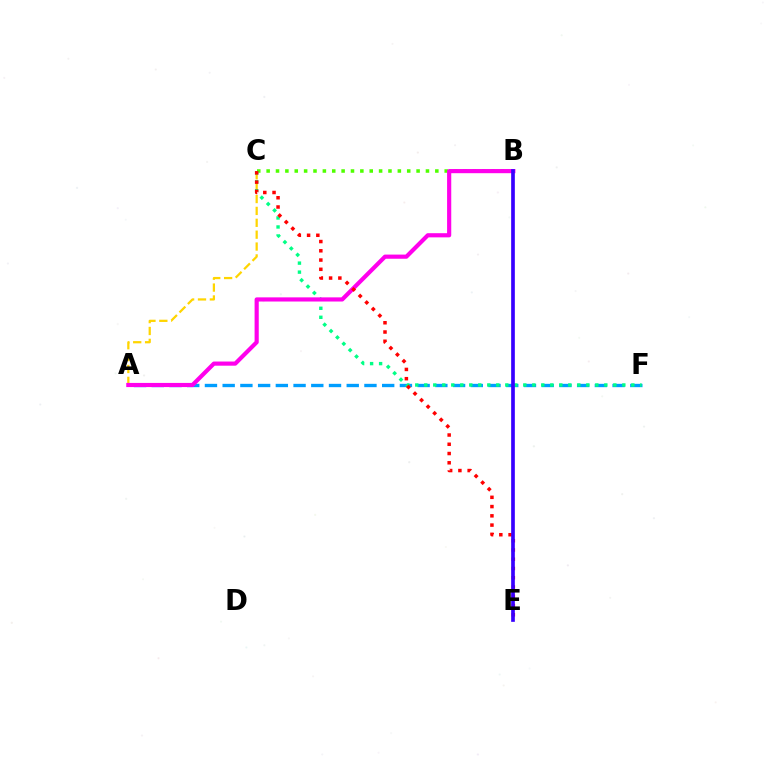{('B', 'C'): [{'color': '#4fff00', 'line_style': 'dotted', 'thickness': 2.55}], ('A', 'F'): [{'color': '#009eff', 'line_style': 'dashed', 'thickness': 2.41}], ('A', 'C'): [{'color': '#ffd500', 'line_style': 'dashed', 'thickness': 1.61}], ('C', 'F'): [{'color': '#00ff86', 'line_style': 'dotted', 'thickness': 2.45}], ('A', 'B'): [{'color': '#ff00ed', 'line_style': 'solid', 'thickness': 2.99}], ('C', 'E'): [{'color': '#ff0000', 'line_style': 'dotted', 'thickness': 2.51}], ('B', 'E'): [{'color': '#3700ff', 'line_style': 'solid', 'thickness': 2.64}]}